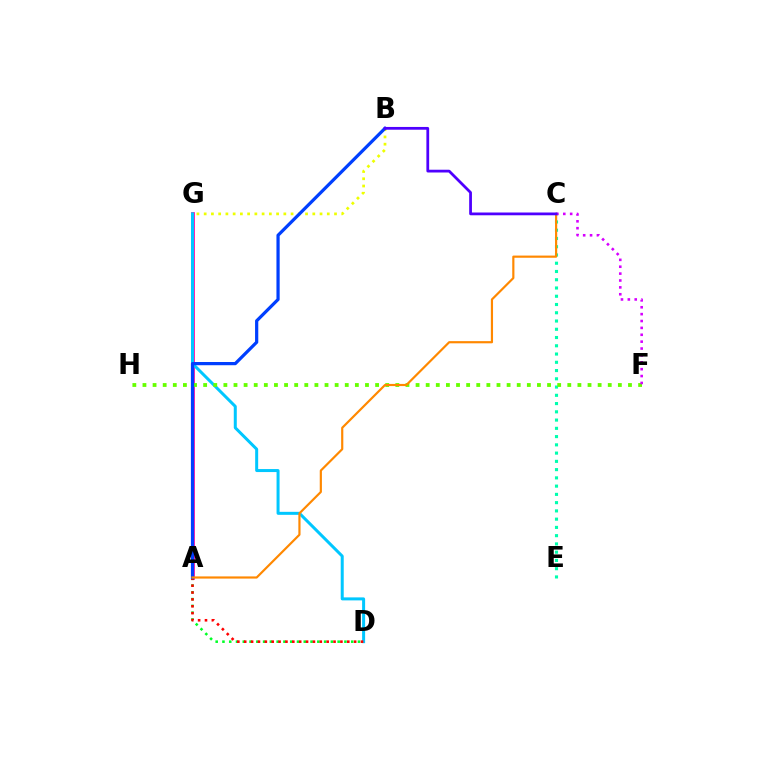{('A', 'G'): [{'color': '#ff00a0', 'line_style': 'solid', 'thickness': 2.67}], ('B', 'G'): [{'color': '#eeff00', 'line_style': 'dotted', 'thickness': 1.97}], ('D', 'G'): [{'color': '#00c7ff', 'line_style': 'solid', 'thickness': 2.16}], ('C', 'E'): [{'color': '#00ffaf', 'line_style': 'dotted', 'thickness': 2.24}], ('F', 'H'): [{'color': '#66ff00', 'line_style': 'dotted', 'thickness': 2.75}], ('C', 'F'): [{'color': '#d600ff', 'line_style': 'dotted', 'thickness': 1.87}], ('A', 'D'): [{'color': '#00ff27', 'line_style': 'dotted', 'thickness': 1.84}, {'color': '#ff0000', 'line_style': 'dotted', 'thickness': 1.87}], ('A', 'B'): [{'color': '#003fff', 'line_style': 'solid', 'thickness': 2.32}], ('A', 'C'): [{'color': '#ff8800', 'line_style': 'solid', 'thickness': 1.57}], ('B', 'C'): [{'color': '#4f00ff', 'line_style': 'solid', 'thickness': 1.99}]}